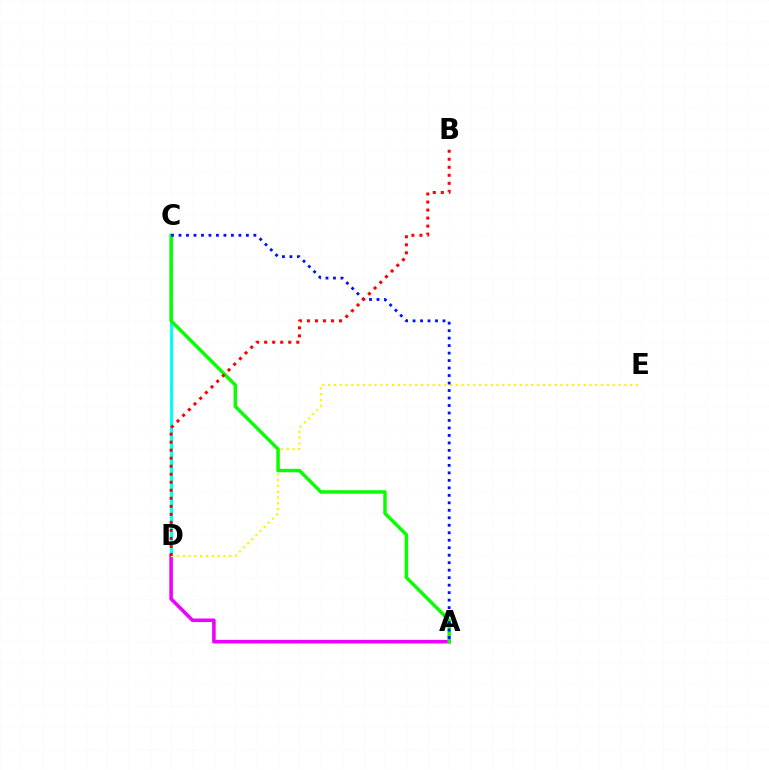{('C', 'D'): [{'color': '#00fff6', 'line_style': 'solid', 'thickness': 2.14}], ('A', 'D'): [{'color': '#ee00ff', 'line_style': 'solid', 'thickness': 2.56}], ('D', 'E'): [{'color': '#fcf500', 'line_style': 'dotted', 'thickness': 1.58}], ('A', 'C'): [{'color': '#08ff00', 'line_style': 'solid', 'thickness': 2.49}, {'color': '#0010ff', 'line_style': 'dotted', 'thickness': 2.03}], ('B', 'D'): [{'color': '#ff0000', 'line_style': 'dotted', 'thickness': 2.18}]}